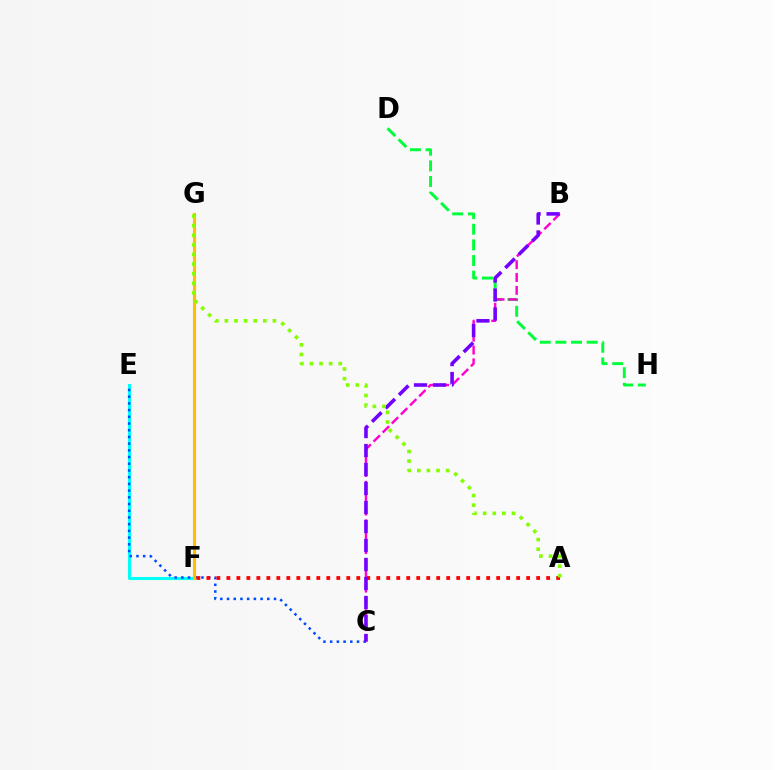{('D', 'H'): [{'color': '#00ff39', 'line_style': 'dashed', 'thickness': 2.12}], ('E', 'F'): [{'color': '#00fff6', 'line_style': 'solid', 'thickness': 2.21}], ('C', 'E'): [{'color': '#004bff', 'line_style': 'dotted', 'thickness': 1.82}], ('A', 'F'): [{'color': '#ff0000', 'line_style': 'dotted', 'thickness': 2.71}], ('F', 'G'): [{'color': '#ffbd00', 'line_style': 'solid', 'thickness': 2.24}], ('B', 'C'): [{'color': '#ff00cf', 'line_style': 'dashed', 'thickness': 1.74}, {'color': '#7200ff', 'line_style': 'dashed', 'thickness': 2.58}], ('A', 'G'): [{'color': '#84ff00', 'line_style': 'dotted', 'thickness': 2.61}]}